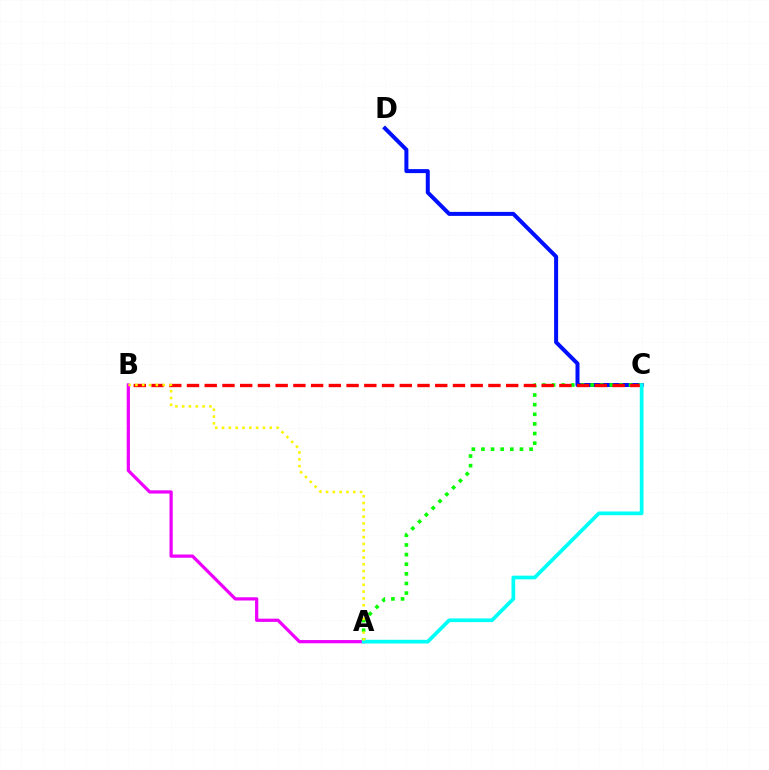{('C', 'D'): [{'color': '#0010ff', 'line_style': 'solid', 'thickness': 2.88}], ('A', 'C'): [{'color': '#08ff00', 'line_style': 'dotted', 'thickness': 2.62}, {'color': '#00fff6', 'line_style': 'solid', 'thickness': 2.67}], ('A', 'B'): [{'color': '#ee00ff', 'line_style': 'solid', 'thickness': 2.32}, {'color': '#fcf500', 'line_style': 'dotted', 'thickness': 1.85}], ('B', 'C'): [{'color': '#ff0000', 'line_style': 'dashed', 'thickness': 2.41}]}